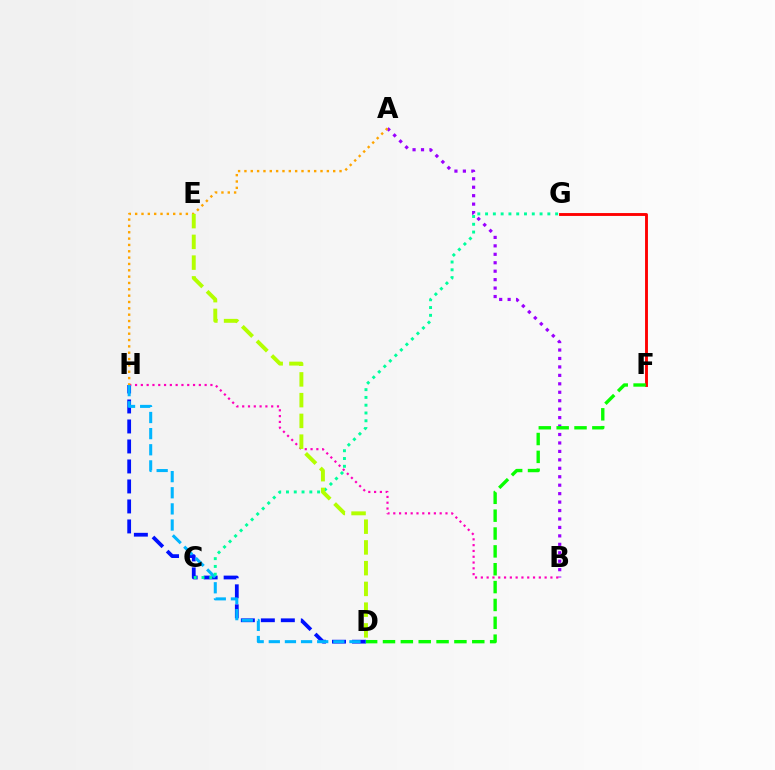{('F', 'G'): [{'color': '#ff0000', 'line_style': 'solid', 'thickness': 2.07}], ('A', 'B'): [{'color': '#9b00ff', 'line_style': 'dotted', 'thickness': 2.3}], ('D', 'H'): [{'color': '#0010ff', 'line_style': 'dashed', 'thickness': 2.72}, {'color': '#00b5ff', 'line_style': 'dashed', 'thickness': 2.19}], ('B', 'H'): [{'color': '#ff00bd', 'line_style': 'dotted', 'thickness': 1.58}], ('C', 'G'): [{'color': '#00ff9d', 'line_style': 'dotted', 'thickness': 2.11}], ('A', 'H'): [{'color': '#ffa500', 'line_style': 'dotted', 'thickness': 1.72}], ('D', 'E'): [{'color': '#b3ff00', 'line_style': 'dashed', 'thickness': 2.82}], ('D', 'F'): [{'color': '#08ff00', 'line_style': 'dashed', 'thickness': 2.43}]}